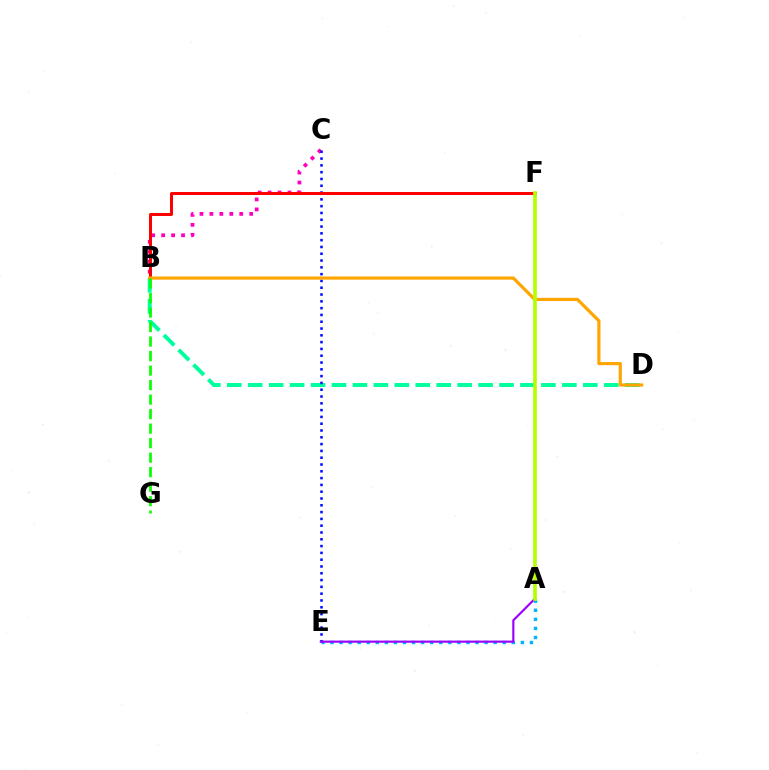{('B', 'D'): [{'color': '#00ff9d', 'line_style': 'dashed', 'thickness': 2.85}, {'color': '#ffa500', 'line_style': 'solid', 'thickness': 2.28}], ('B', 'C'): [{'color': '#ff00bd', 'line_style': 'dotted', 'thickness': 2.7}], ('A', 'E'): [{'color': '#00b5ff', 'line_style': 'dotted', 'thickness': 2.46}, {'color': '#9b00ff', 'line_style': 'solid', 'thickness': 1.55}], ('C', 'E'): [{'color': '#0010ff', 'line_style': 'dotted', 'thickness': 1.85}], ('B', 'F'): [{'color': '#ff0000', 'line_style': 'solid', 'thickness': 2.16}], ('B', 'G'): [{'color': '#08ff00', 'line_style': 'dashed', 'thickness': 1.97}], ('A', 'F'): [{'color': '#b3ff00', 'line_style': 'solid', 'thickness': 2.63}]}